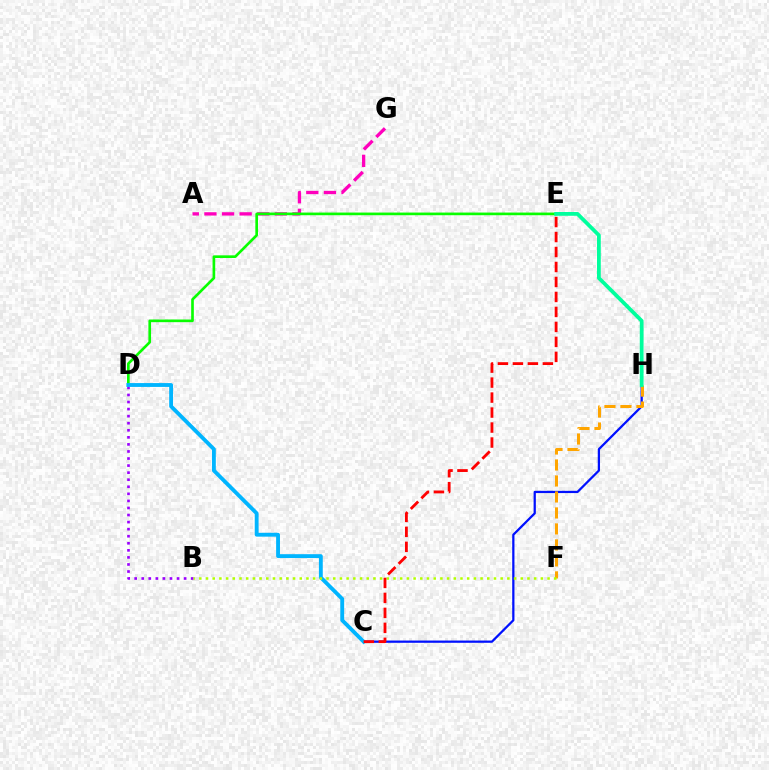{('C', 'H'): [{'color': '#0010ff', 'line_style': 'solid', 'thickness': 1.62}], ('F', 'H'): [{'color': '#ffa500', 'line_style': 'dashed', 'thickness': 2.17}], ('B', 'D'): [{'color': '#9b00ff', 'line_style': 'dotted', 'thickness': 1.92}], ('A', 'G'): [{'color': '#ff00bd', 'line_style': 'dashed', 'thickness': 2.39}], ('D', 'E'): [{'color': '#08ff00', 'line_style': 'solid', 'thickness': 1.91}], ('C', 'D'): [{'color': '#00b5ff', 'line_style': 'solid', 'thickness': 2.77}], ('B', 'F'): [{'color': '#b3ff00', 'line_style': 'dotted', 'thickness': 1.82}], ('E', 'H'): [{'color': '#00ff9d', 'line_style': 'solid', 'thickness': 2.72}], ('C', 'E'): [{'color': '#ff0000', 'line_style': 'dashed', 'thickness': 2.04}]}